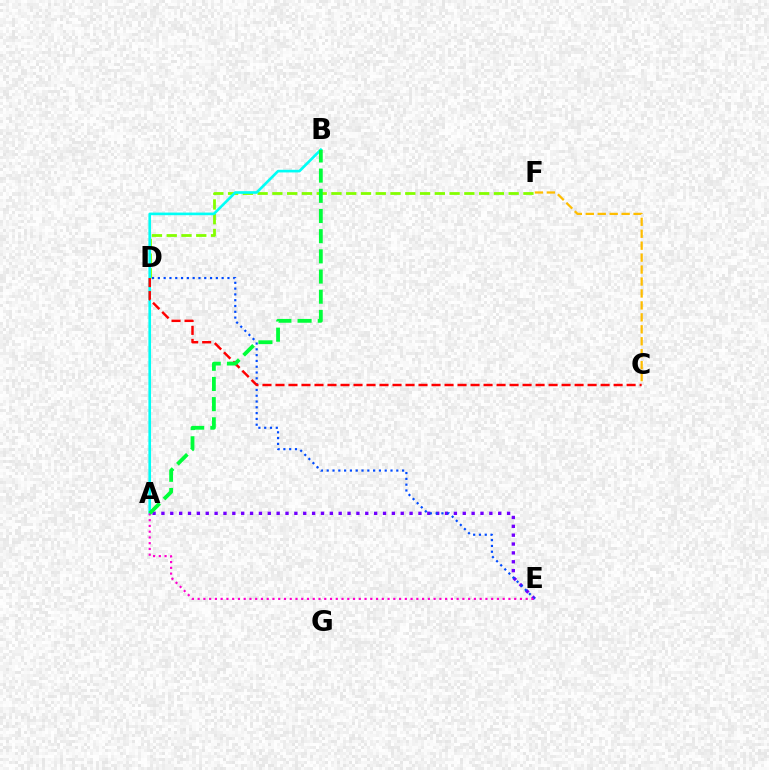{('A', 'E'): [{'color': '#7200ff', 'line_style': 'dotted', 'thickness': 2.41}, {'color': '#ff00cf', 'line_style': 'dotted', 'thickness': 1.56}], ('D', 'F'): [{'color': '#84ff00', 'line_style': 'dashed', 'thickness': 2.01}], ('A', 'B'): [{'color': '#00fff6', 'line_style': 'solid', 'thickness': 1.9}, {'color': '#00ff39', 'line_style': 'dashed', 'thickness': 2.74}], ('C', 'F'): [{'color': '#ffbd00', 'line_style': 'dashed', 'thickness': 1.62}], ('D', 'E'): [{'color': '#004bff', 'line_style': 'dotted', 'thickness': 1.58}], ('C', 'D'): [{'color': '#ff0000', 'line_style': 'dashed', 'thickness': 1.77}]}